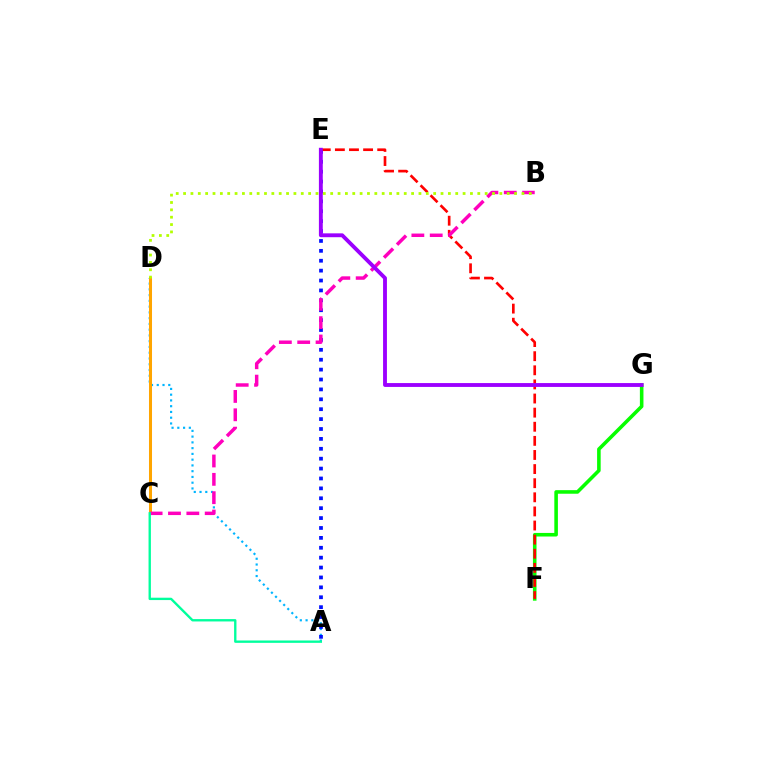{('A', 'D'): [{'color': '#00b5ff', 'line_style': 'dotted', 'thickness': 1.56}], ('C', 'D'): [{'color': '#ffa500', 'line_style': 'solid', 'thickness': 2.17}], ('F', 'G'): [{'color': '#08ff00', 'line_style': 'solid', 'thickness': 2.57}], ('A', 'E'): [{'color': '#0010ff', 'line_style': 'dotted', 'thickness': 2.69}], ('E', 'F'): [{'color': '#ff0000', 'line_style': 'dashed', 'thickness': 1.92}], ('B', 'C'): [{'color': '#ff00bd', 'line_style': 'dashed', 'thickness': 2.49}], ('B', 'D'): [{'color': '#b3ff00', 'line_style': 'dotted', 'thickness': 2.0}], ('E', 'G'): [{'color': '#9b00ff', 'line_style': 'solid', 'thickness': 2.78}], ('A', 'C'): [{'color': '#00ff9d', 'line_style': 'solid', 'thickness': 1.7}]}